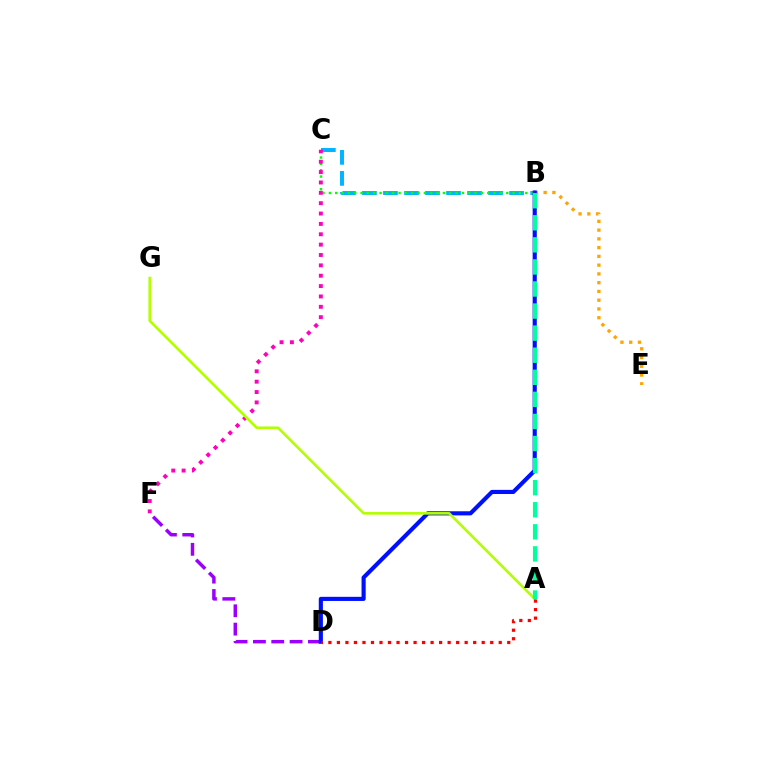{('B', 'E'): [{'color': '#ffa500', 'line_style': 'dotted', 'thickness': 2.38}], ('B', 'C'): [{'color': '#00b5ff', 'line_style': 'dashed', 'thickness': 2.86}, {'color': '#08ff00', 'line_style': 'dotted', 'thickness': 1.72}], ('D', 'F'): [{'color': '#9b00ff', 'line_style': 'dashed', 'thickness': 2.49}], ('B', 'D'): [{'color': '#0010ff', 'line_style': 'solid', 'thickness': 2.97}], ('C', 'F'): [{'color': '#ff00bd', 'line_style': 'dotted', 'thickness': 2.82}], ('A', 'G'): [{'color': '#b3ff00', 'line_style': 'solid', 'thickness': 1.88}], ('A', 'B'): [{'color': '#00ff9d', 'line_style': 'dashed', 'thickness': 3.0}], ('A', 'D'): [{'color': '#ff0000', 'line_style': 'dotted', 'thickness': 2.31}]}